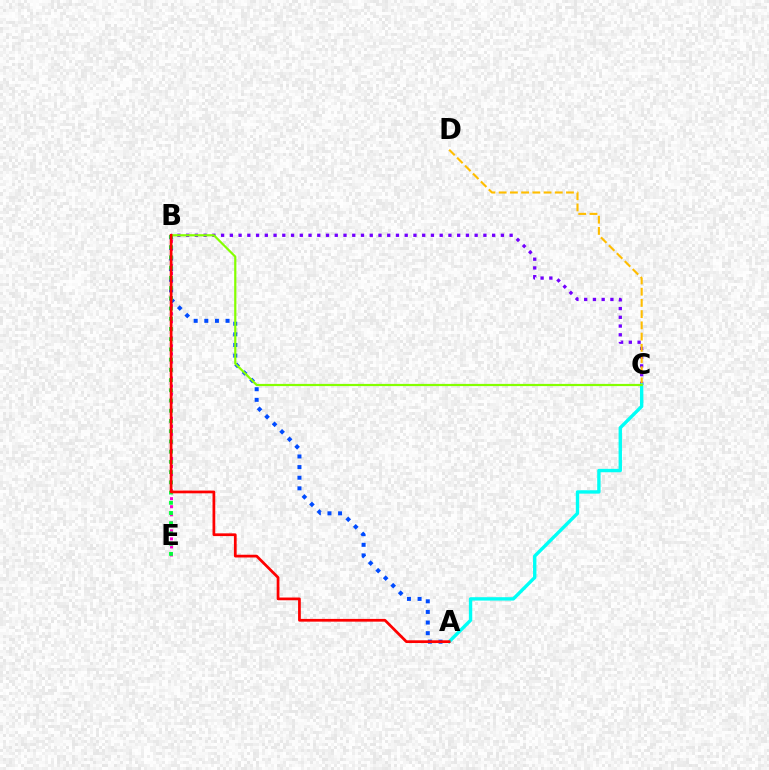{('B', 'C'): [{'color': '#7200ff', 'line_style': 'dotted', 'thickness': 2.38}, {'color': '#84ff00', 'line_style': 'solid', 'thickness': 1.59}], ('B', 'E'): [{'color': '#ff00cf', 'line_style': 'dotted', 'thickness': 2.19}, {'color': '#00ff39', 'line_style': 'dotted', 'thickness': 2.78}], ('A', 'B'): [{'color': '#004bff', 'line_style': 'dotted', 'thickness': 2.89}, {'color': '#ff0000', 'line_style': 'solid', 'thickness': 1.97}], ('C', 'D'): [{'color': '#ffbd00', 'line_style': 'dashed', 'thickness': 1.52}], ('A', 'C'): [{'color': '#00fff6', 'line_style': 'solid', 'thickness': 2.43}]}